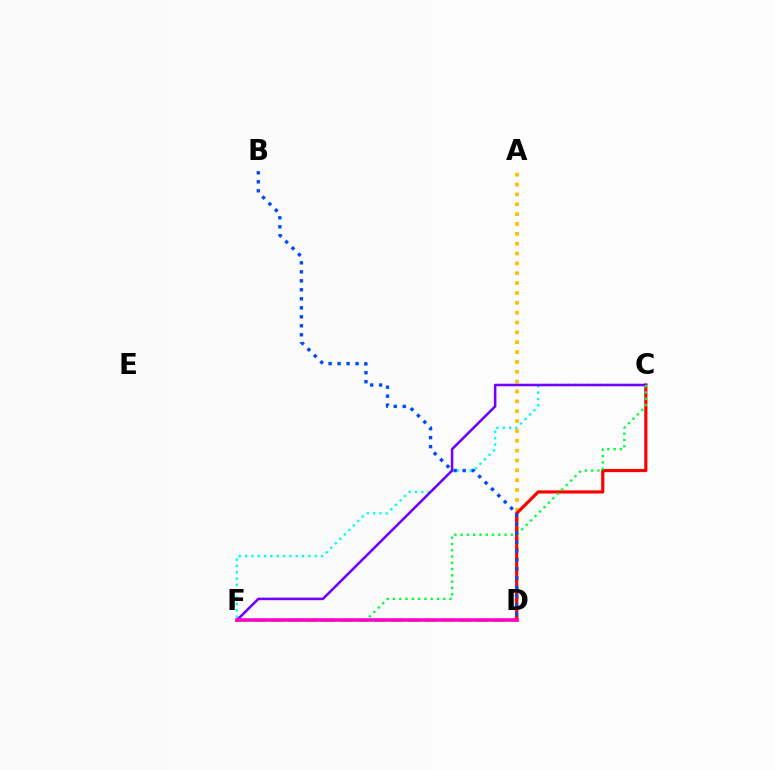{('C', 'F'): [{'color': '#00fff6', 'line_style': 'dotted', 'thickness': 1.72}, {'color': '#7200ff', 'line_style': 'solid', 'thickness': 1.83}, {'color': '#00ff39', 'line_style': 'dotted', 'thickness': 1.71}], ('D', 'F'): [{'color': '#84ff00', 'line_style': 'dashed', 'thickness': 2.32}, {'color': '#ff00cf', 'line_style': 'solid', 'thickness': 2.59}], ('A', 'D'): [{'color': '#ffbd00', 'line_style': 'dotted', 'thickness': 2.68}], ('C', 'D'): [{'color': '#ff0000', 'line_style': 'solid', 'thickness': 2.28}], ('B', 'D'): [{'color': '#004bff', 'line_style': 'dotted', 'thickness': 2.44}]}